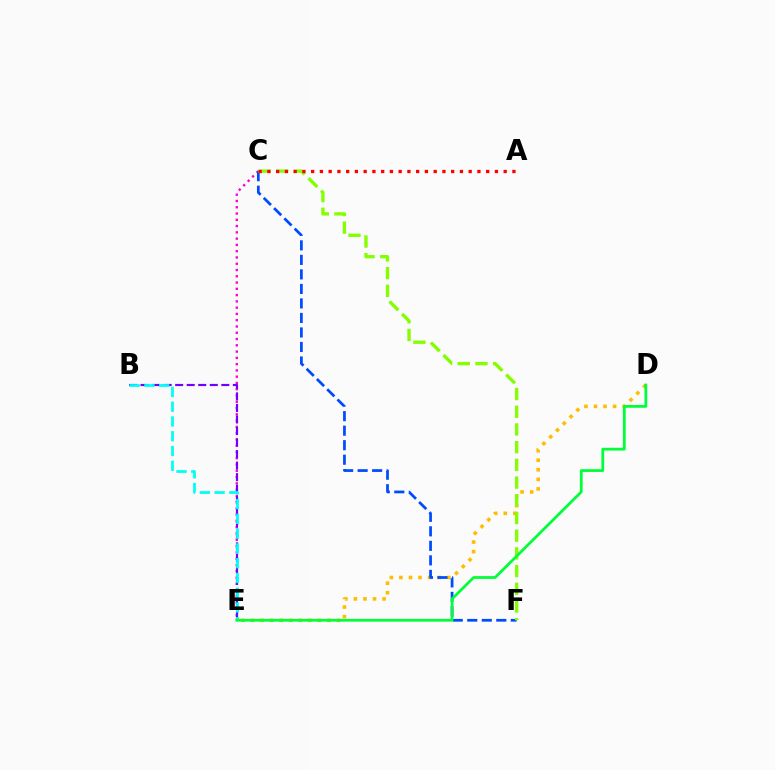{('C', 'E'): [{'color': '#ff00cf', 'line_style': 'dotted', 'thickness': 1.7}], ('B', 'E'): [{'color': '#7200ff', 'line_style': 'dashed', 'thickness': 1.57}, {'color': '#00fff6', 'line_style': 'dashed', 'thickness': 2.01}], ('D', 'E'): [{'color': '#ffbd00', 'line_style': 'dotted', 'thickness': 2.6}, {'color': '#00ff39', 'line_style': 'solid', 'thickness': 2.0}], ('C', 'F'): [{'color': '#004bff', 'line_style': 'dashed', 'thickness': 1.97}, {'color': '#84ff00', 'line_style': 'dashed', 'thickness': 2.4}], ('A', 'C'): [{'color': '#ff0000', 'line_style': 'dotted', 'thickness': 2.38}]}